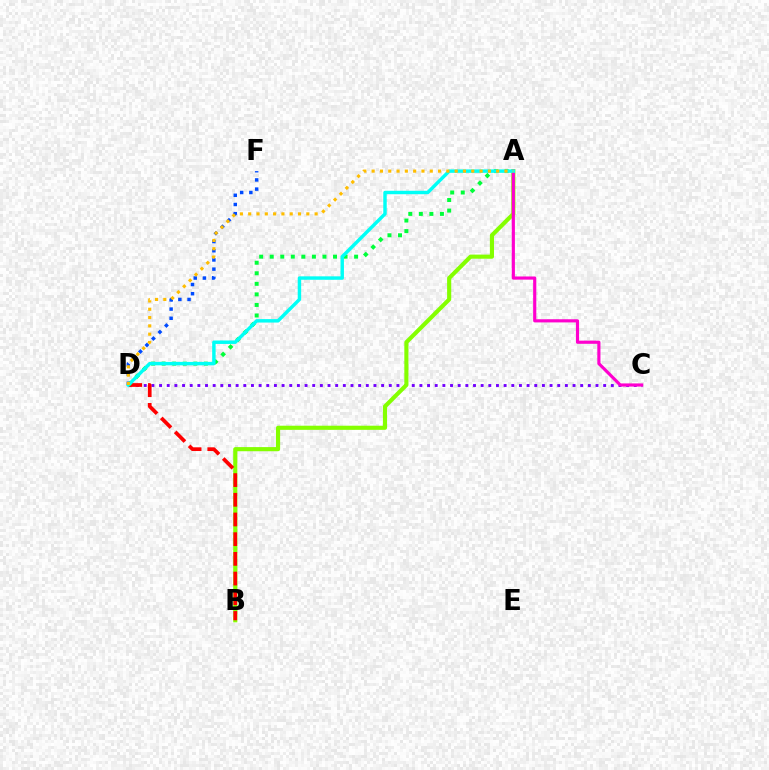{('C', 'D'): [{'color': '#7200ff', 'line_style': 'dotted', 'thickness': 2.08}], ('D', 'F'): [{'color': '#004bff', 'line_style': 'dotted', 'thickness': 2.5}], ('A', 'B'): [{'color': '#84ff00', 'line_style': 'solid', 'thickness': 2.97}], ('B', 'D'): [{'color': '#ff0000', 'line_style': 'dashed', 'thickness': 2.68}], ('A', 'C'): [{'color': '#ff00cf', 'line_style': 'solid', 'thickness': 2.27}], ('A', 'D'): [{'color': '#00ff39', 'line_style': 'dotted', 'thickness': 2.87}, {'color': '#00fff6', 'line_style': 'solid', 'thickness': 2.48}, {'color': '#ffbd00', 'line_style': 'dotted', 'thickness': 2.26}]}